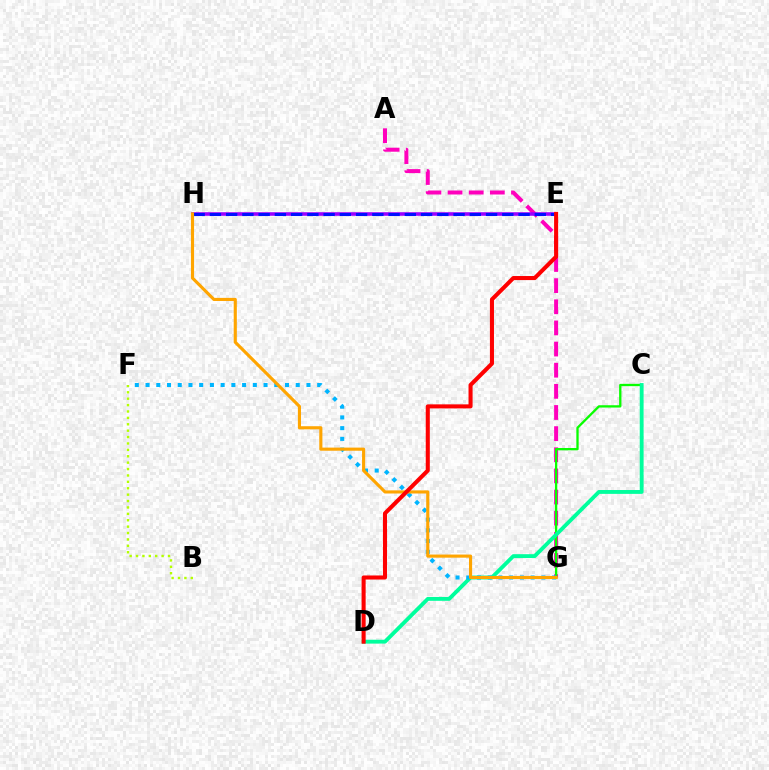{('A', 'G'): [{'color': '#ff00bd', 'line_style': 'dashed', 'thickness': 2.87}], ('C', 'G'): [{'color': '#08ff00', 'line_style': 'solid', 'thickness': 1.66}], ('E', 'H'): [{'color': '#9b00ff', 'line_style': 'solid', 'thickness': 2.57}, {'color': '#0010ff', 'line_style': 'dashed', 'thickness': 2.21}], ('C', 'D'): [{'color': '#00ff9d', 'line_style': 'solid', 'thickness': 2.78}], ('F', 'G'): [{'color': '#00b5ff', 'line_style': 'dotted', 'thickness': 2.91}], ('G', 'H'): [{'color': '#ffa500', 'line_style': 'solid', 'thickness': 2.25}], ('B', 'F'): [{'color': '#b3ff00', 'line_style': 'dotted', 'thickness': 1.74}], ('D', 'E'): [{'color': '#ff0000', 'line_style': 'solid', 'thickness': 2.92}]}